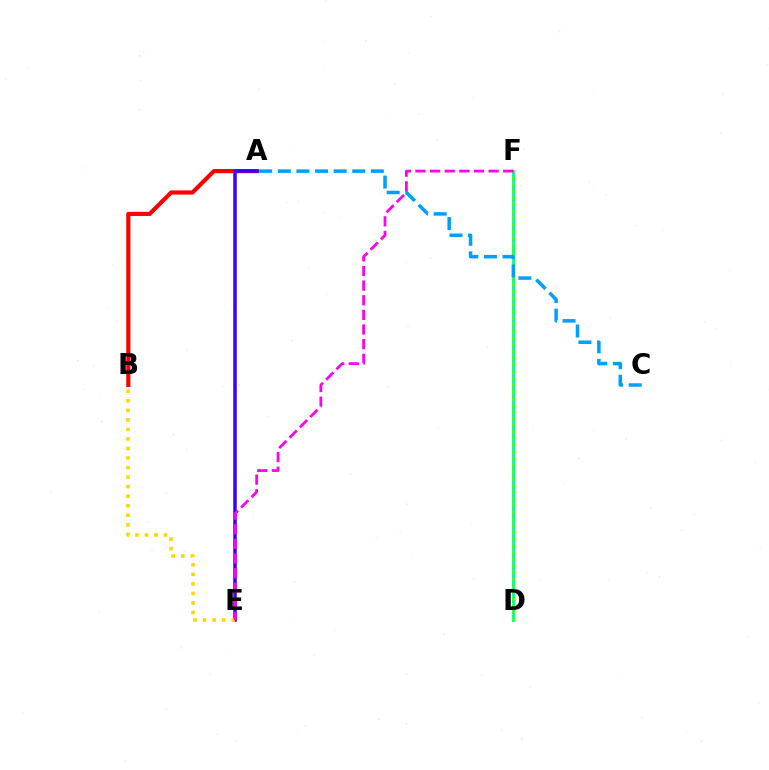{('A', 'B'): [{'color': '#ff0000', 'line_style': 'solid', 'thickness': 2.99}], ('D', 'F'): [{'color': '#00ff86', 'line_style': 'solid', 'thickness': 2.04}, {'color': '#4fff00', 'line_style': 'dotted', 'thickness': 1.82}], ('A', 'E'): [{'color': '#3700ff', 'line_style': 'solid', 'thickness': 2.53}], ('A', 'C'): [{'color': '#009eff', 'line_style': 'dashed', 'thickness': 2.53}], ('B', 'E'): [{'color': '#ffd500', 'line_style': 'dotted', 'thickness': 2.59}], ('E', 'F'): [{'color': '#ff00ed', 'line_style': 'dashed', 'thickness': 1.99}]}